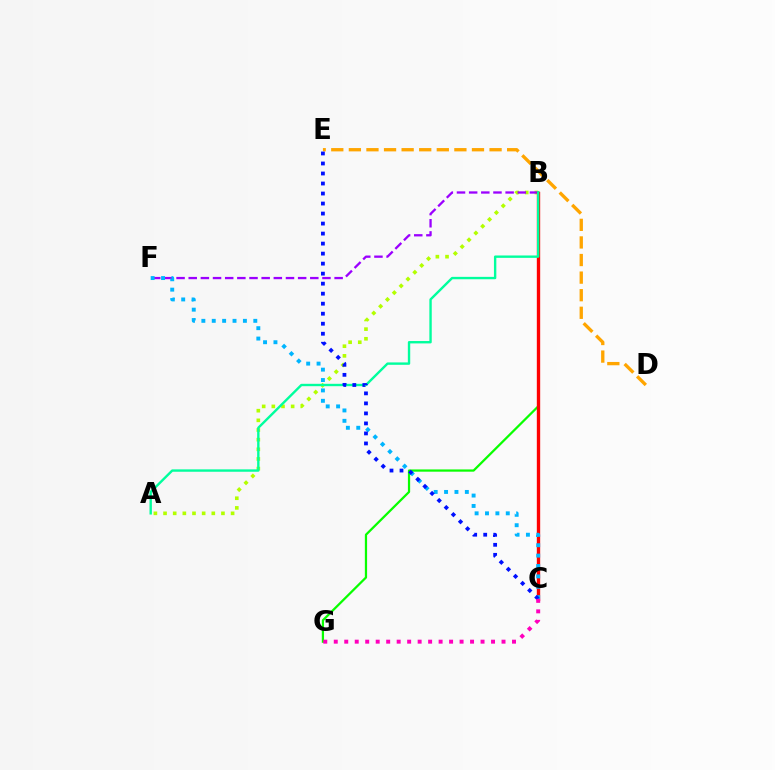{('B', 'G'): [{'color': '#08ff00', 'line_style': 'solid', 'thickness': 1.61}], ('A', 'B'): [{'color': '#b3ff00', 'line_style': 'dotted', 'thickness': 2.62}, {'color': '#00ff9d', 'line_style': 'solid', 'thickness': 1.72}], ('D', 'E'): [{'color': '#ffa500', 'line_style': 'dashed', 'thickness': 2.39}], ('B', 'F'): [{'color': '#9b00ff', 'line_style': 'dashed', 'thickness': 1.65}], ('B', 'C'): [{'color': '#ff0000', 'line_style': 'solid', 'thickness': 2.41}], ('C', 'F'): [{'color': '#00b5ff', 'line_style': 'dotted', 'thickness': 2.82}], ('C', 'E'): [{'color': '#0010ff', 'line_style': 'dotted', 'thickness': 2.72}], ('C', 'G'): [{'color': '#ff00bd', 'line_style': 'dotted', 'thickness': 2.85}]}